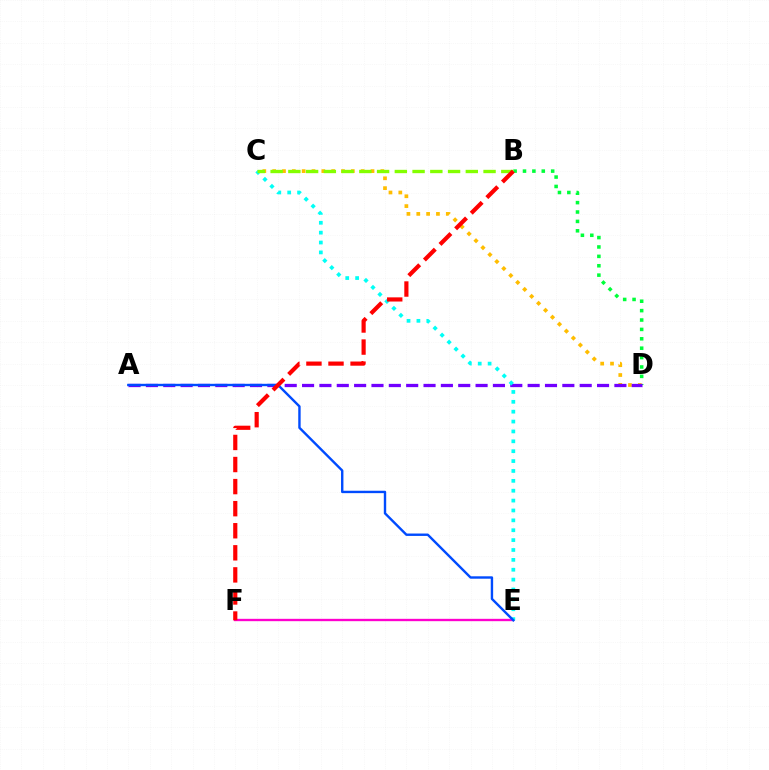{('B', 'D'): [{'color': '#00ff39', 'line_style': 'dotted', 'thickness': 2.55}], ('C', 'D'): [{'color': '#ffbd00', 'line_style': 'dotted', 'thickness': 2.67}], ('E', 'F'): [{'color': '#ff00cf', 'line_style': 'solid', 'thickness': 1.69}], ('A', 'D'): [{'color': '#7200ff', 'line_style': 'dashed', 'thickness': 2.36}], ('C', 'E'): [{'color': '#00fff6', 'line_style': 'dotted', 'thickness': 2.68}], ('A', 'E'): [{'color': '#004bff', 'line_style': 'solid', 'thickness': 1.73}], ('B', 'C'): [{'color': '#84ff00', 'line_style': 'dashed', 'thickness': 2.41}], ('B', 'F'): [{'color': '#ff0000', 'line_style': 'dashed', 'thickness': 3.0}]}